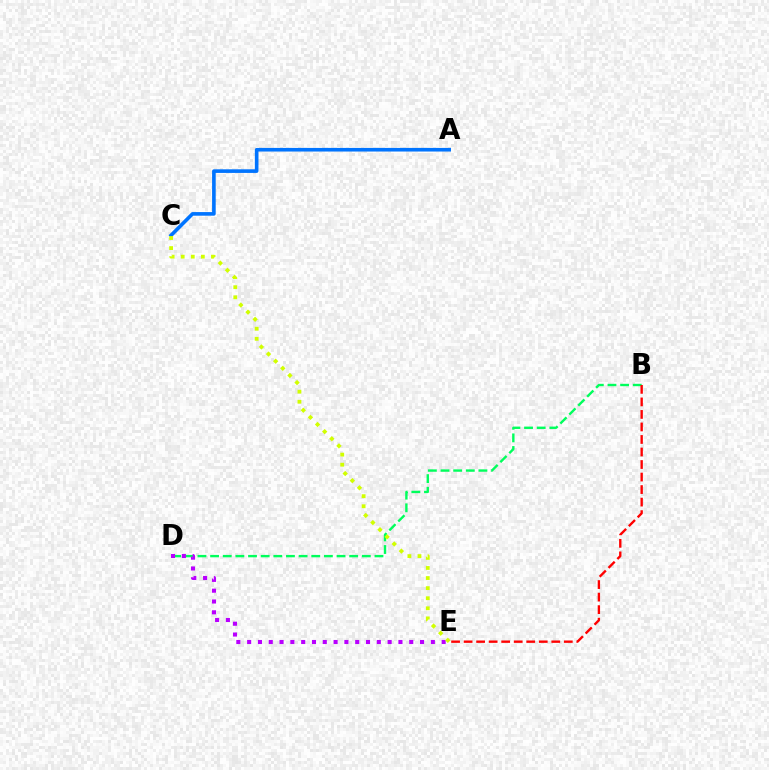{('B', 'D'): [{'color': '#00ff5c', 'line_style': 'dashed', 'thickness': 1.72}], ('A', 'C'): [{'color': '#0074ff', 'line_style': 'solid', 'thickness': 2.61}], ('B', 'E'): [{'color': '#ff0000', 'line_style': 'dashed', 'thickness': 1.7}], ('D', 'E'): [{'color': '#b900ff', 'line_style': 'dotted', 'thickness': 2.94}], ('C', 'E'): [{'color': '#d1ff00', 'line_style': 'dotted', 'thickness': 2.74}]}